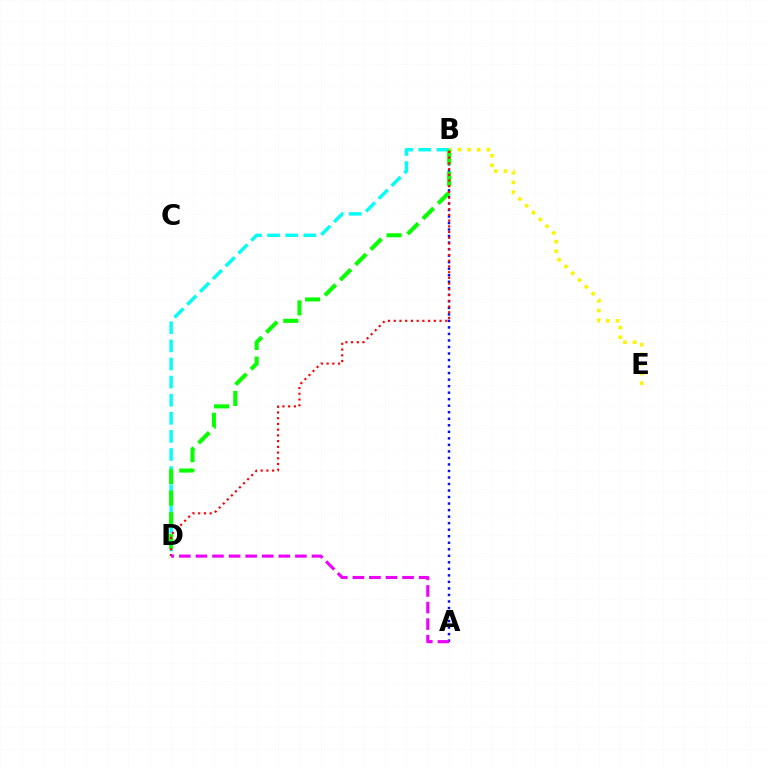{('B', 'D'): [{'color': '#00fff6', 'line_style': 'dashed', 'thickness': 2.46}, {'color': '#08ff00', 'line_style': 'dashed', 'thickness': 2.94}, {'color': '#ff0000', 'line_style': 'dotted', 'thickness': 1.56}], ('A', 'B'): [{'color': '#0010ff', 'line_style': 'dotted', 'thickness': 1.77}], ('B', 'E'): [{'color': '#fcf500', 'line_style': 'dotted', 'thickness': 2.61}], ('A', 'D'): [{'color': '#ee00ff', 'line_style': 'dashed', 'thickness': 2.25}]}